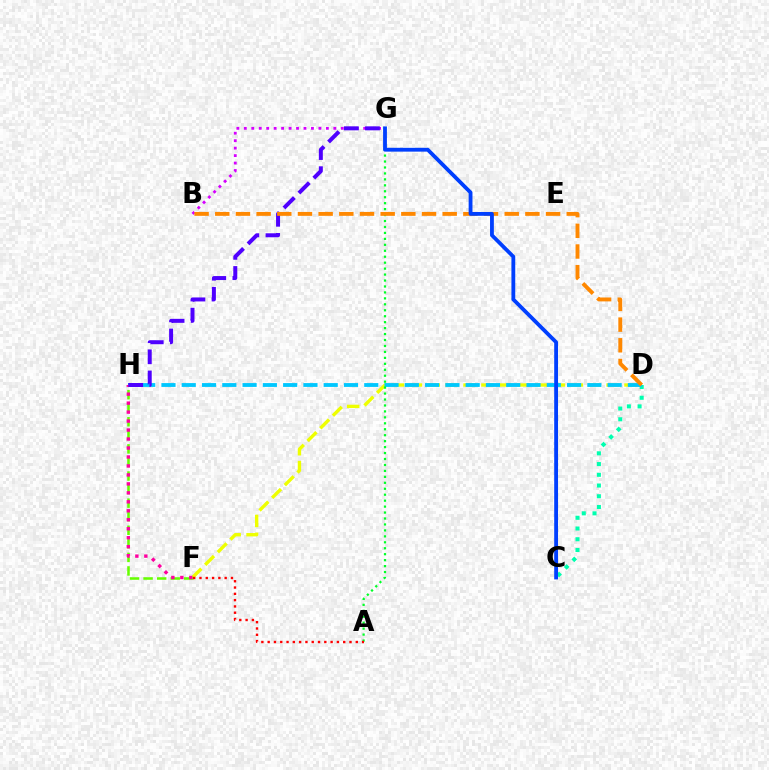{('D', 'F'): [{'color': '#eeff00', 'line_style': 'dashed', 'thickness': 2.43}], ('C', 'D'): [{'color': '#00ffaf', 'line_style': 'dotted', 'thickness': 2.92}], ('F', 'H'): [{'color': '#66ff00', 'line_style': 'dashed', 'thickness': 1.84}, {'color': '#ff00a0', 'line_style': 'dotted', 'thickness': 2.44}], ('D', 'H'): [{'color': '#00c7ff', 'line_style': 'dashed', 'thickness': 2.76}], ('B', 'G'): [{'color': '#d600ff', 'line_style': 'dotted', 'thickness': 2.03}], ('G', 'H'): [{'color': '#4f00ff', 'line_style': 'dashed', 'thickness': 2.87}], ('A', 'G'): [{'color': '#00ff27', 'line_style': 'dotted', 'thickness': 1.62}], ('A', 'F'): [{'color': '#ff0000', 'line_style': 'dotted', 'thickness': 1.71}], ('B', 'D'): [{'color': '#ff8800', 'line_style': 'dashed', 'thickness': 2.81}], ('C', 'G'): [{'color': '#003fff', 'line_style': 'solid', 'thickness': 2.75}]}